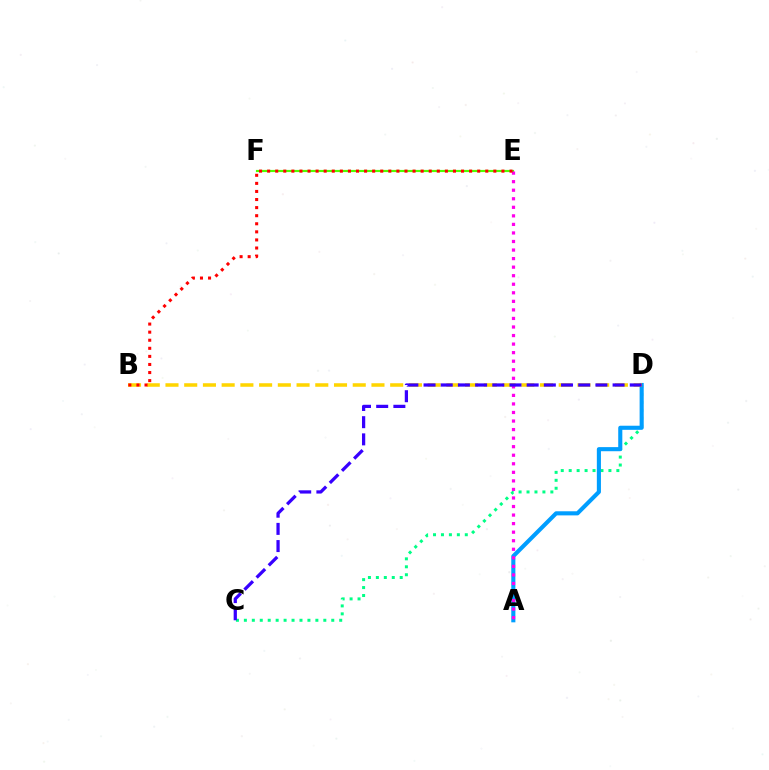{('C', 'D'): [{'color': '#00ff86', 'line_style': 'dotted', 'thickness': 2.16}, {'color': '#3700ff', 'line_style': 'dashed', 'thickness': 2.33}], ('E', 'F'): [{'color': '#4fff00', 'line_style': 'solid', 'thickness': 1.56}], ('A', 'D'): [{'color': '#009eff', 'line_style': 'solid', 'thickness': 2.95}], ('B', 'D'): [{'color': '#ffd500', 'line_style': 'dashed', 'thickness': 2.54}], ('A', 'E'): [{'color': '#ff00ed', 'line_style': 'dotted', 'thickness': 2.32}], ('B', 'E'): [{'color': '#ff0000', 'line_style': 'dotted', 'thickness': 2.2}]}